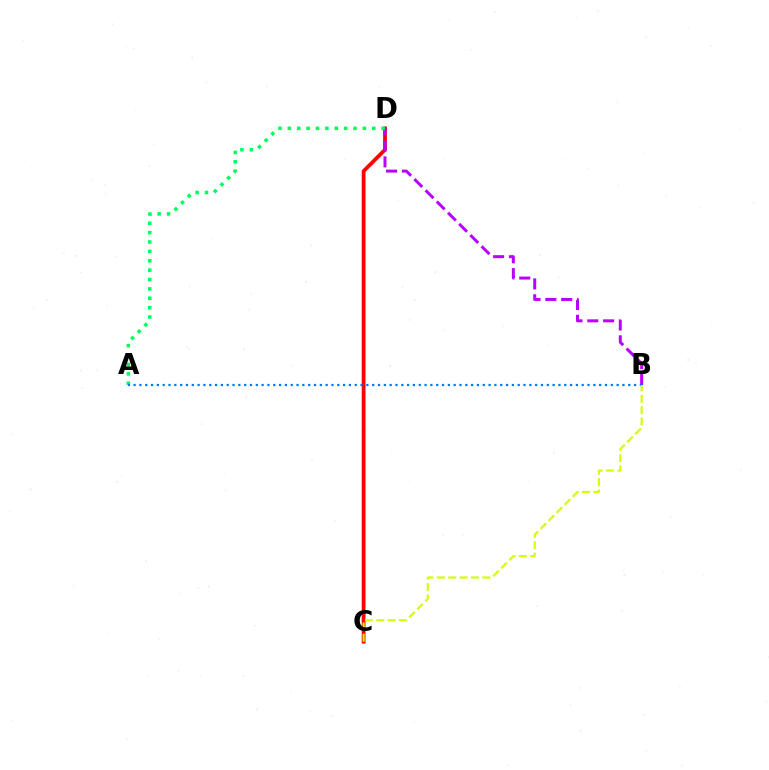{('C', 'D'): [{'color': '#ff0000', 'line_style': 'solid', 'thickness': 2.72}], ('B', 'D'): [{'color': '#b900ff', 'line_style': 'dashed', 'thickness': 2.15}], ('A', 'D'): [{'color': '#00ff5c', 'line_style': 'dotted', 'thickness': 2.55}], ('A', 'B'): [{'color': '#0074ff', 'line_style': 'dotted', 'thickness': 1.58}], ('B', 'C'): [{'color': '#d1ff00', 'line_style': 'dashed', 'thickness': 1.54}]}